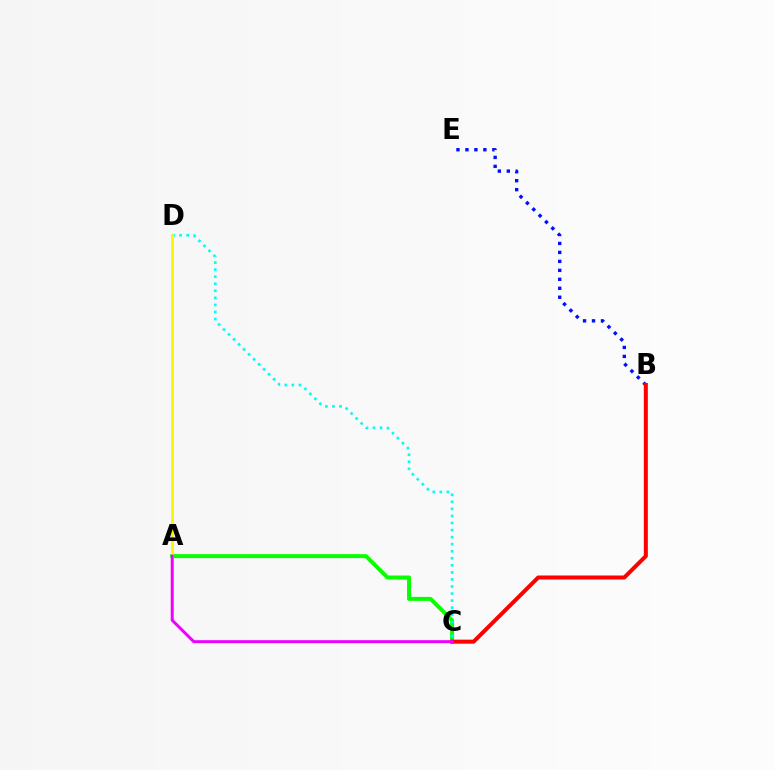{('A', 'C'): [{'color': '#08ff00', 'line_style': 'solid', 'thickness': 2.86}, {'color': '#ee00ff', 'line_style': 'solid', 'thickness': 2.15}], ('C', 'D'): [{'color': '#00fff6', 'line_style': 'dotted', 'thickness': 1.92}], ('B', 'E'): [{'color': '#0010ff', 'line_style': 'dotted', 'thickness': 2.44}], ('B', 'C'): [{'color': '#ff0000', 'line_style': 'solid', 'thickness': 2.89}], ('A', 'D'): [{'color': '#fcf500', 'line_style': 'solid', 'thickness': 2.04}]}